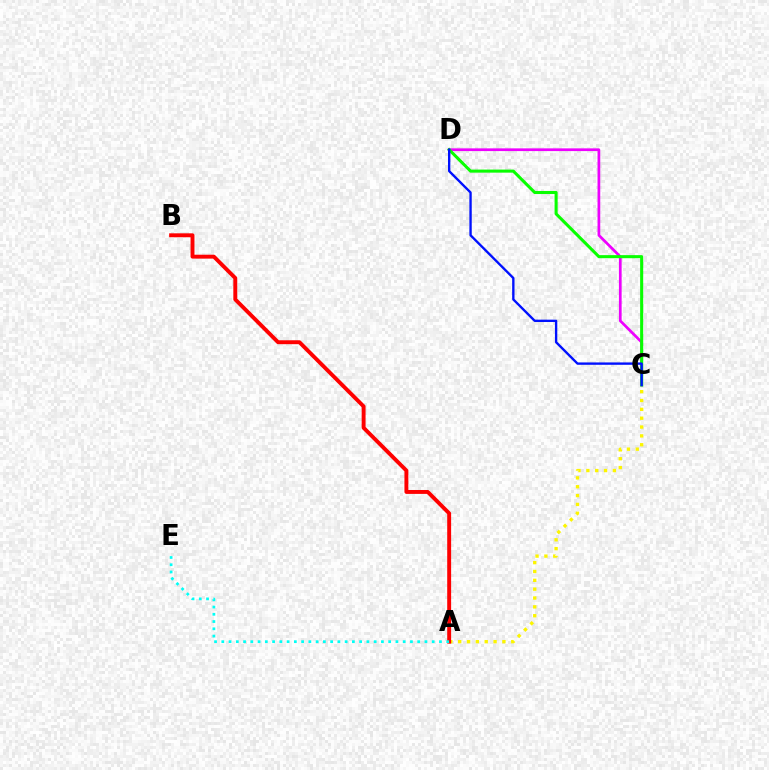{('A', 'C'): [{'color': '#fcf500', 'line_style': 'dotted', 'thickness': 2.4}], ('C', 'D'): [{'color': '#ee00ff', 'line_style': 'solid', 'thickness': 1.96}, {'color': '#08ff00', 'line_style': 'solid', 'thickness': 2.21}, {'color': '#0010ff', 'line_style': 'solid', 'thickness': 1.7}], ('A', 'B'): [{'color': '#ff0000', 'line_style': 'solid', 'thickness': 2.82}], ('A', 'E'): [{'color': '#00fff6', 'line_style': 'dotted', 'thickness': 1.97}]}